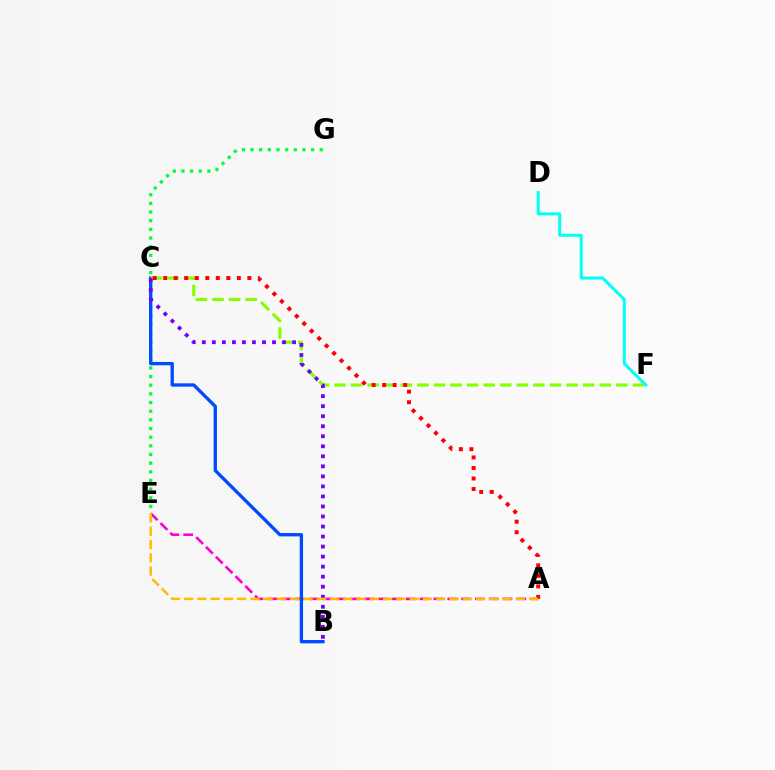{('A', 'E'): [{'color': '#ff00cf', 'line_style': 'dashed', 'thickness': 1.88}, {'color': '#ffbd00', 'line_style': 'dashed', 'thickness': 1.8}], ('E', 'G'): [{'color': '#00ff39', 'line_style': 'dotted', 'thickness': 2.35}], ('B', 'C'): [{'color': '#004bff', 'line_style': 'solid', 'thickness': 2.4}, {'color': '#7200ff', 'line_style': 'dotted', 'thickness': 2.72}], ('C', 'F'): [{'color': '#84ff00', 'line_style': 'dashed', 'thickness': 2.25}], ('A', 'C'): [{'color': '#ff0000', 'line_style': 'dotted', 'thickness': 2.86}], ('D', 'F'): [{'color': '#00fff6', 'line_style': 'solid', 'thickness': 2.15}]}